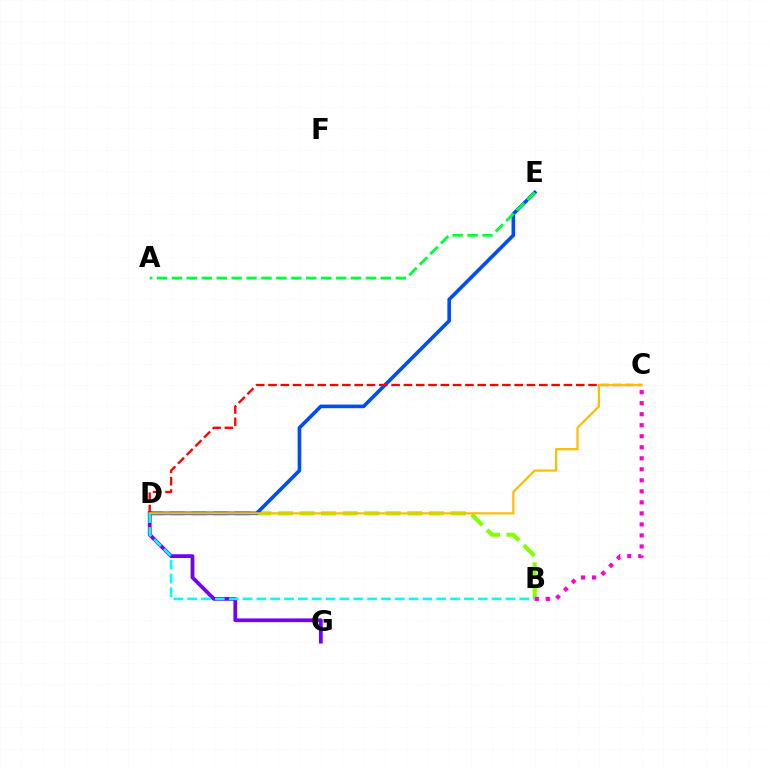{('B', 'D'): [{'color': '#84ff00', 'line_style': 'dashed', 'thickness': 2.93}, {'color': '#00fff6', 'line_style': 'dashed', 'thickness': 1.88}], ('D', 'G'): [{'color': '#7200ff', 'line_style': 'solid', 'thickness': 2.71}], ('D', 'E'): [{'color': '#004bff', 'line_style': 'solid', 'thickness': 2.6}], ('C', 'D'): [{'color': '#ff0000', 'line_style': 'dashed', 'thickness': 1.67}, {'color': '#ffbd00', 'line_style': 'solid', 'thickness': 1.6}], ('B', 'C'): [{'color': '#ff00cf', 'line_style': 'dotted', 'thickness': 2.99}], ('A', 'E'): [{'color': '#00ff39', 'line_style': 'dashed', 'thickness': 2.03}]}